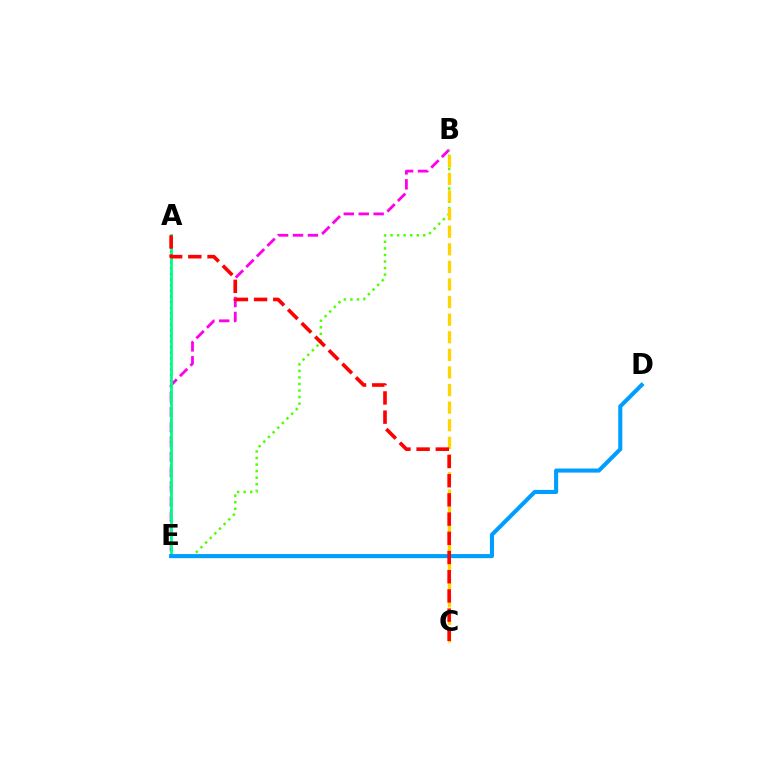{('B', 'E'): [{'color': '#ff00ed', 'line_style': 'dashed', 'thickness': 2.03}, {'color': '#4fff00', 'line_style': 'dotted', 'thickness': 1.78}], ('A', 'E'): [{'color': '#3700ff', 'line_style': 'dotted', 'thickness': 1.53}, {'color': '#00ff86', 'line_style': 'solid', 'thickness': 2.02}], ('B', 'C'): [{'color': '#ffd500', 'line_style': 'dashed', 'thickness': 2.39}], ('D', 'E'): [{'color': '#009eff', 'line_style': 'solid', 'thickness': 2.94}], ('A', 'C'): [{'color': '#ff0000', 'line_style': 'dashed', 'thickness': 2.61}]}